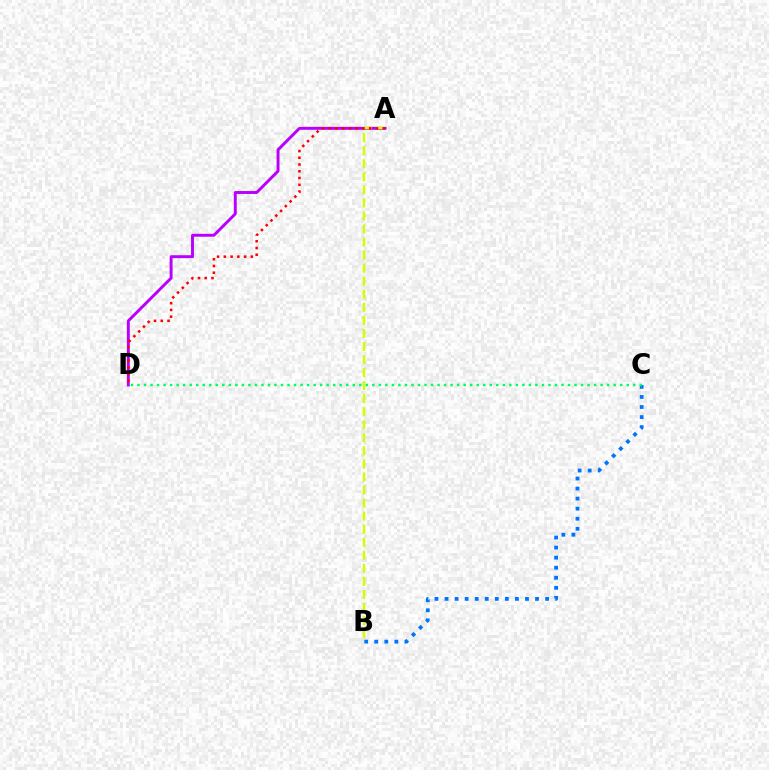{('A', 'D'): [{'color': '#b900ff', 'line_style': 'solid', 'thickness': 2.11}, {'color': '#ff0000', 'line_style': 'dotted', 'thickness': 1.83}], ('A', 'B'): [{'color': '#d1ff00', 'line_style': 'dashed', 'thickness': 1.77}], ('B', 'C'): [{'color': '#0074ff', 'line_style': 'dotted', 'thickness': 2.73}], ('C', 'D'): [{'color': '#00ff5c', 'line_style': 'dotted', 'thickness': 1.77}]}